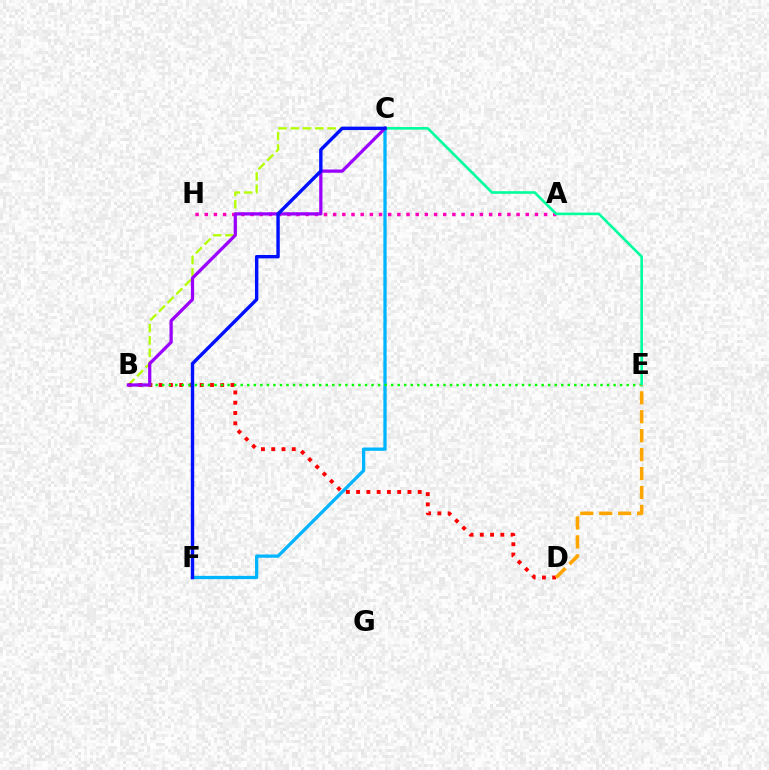{('B', 'C'): [{'color': '#b3ff00', 'line_style': 'dashed', 'thickness': 1.67}, {'color': '#9b00ff', 'line_style': 'solid', 'thickness': 2.33}], ('A', 'H'): [{'color': '#ff00bd', 'line_style': 'dotted', 'thickness': 2.49}], ('C', 'F'): [{'color': '#00b5ff', 'line_style': 'solid', 'thickness': 2.37}, {'color': '#0010ff', 'line_style': 'solid', 'thickness': 2.45}], ('B', 'D'): [{'color': '#ff0000', 'line_style': 'dotted', 'thickness': 2.79}], ('B', 'E'): [{'color': '#08ff00', 'line_style': 'dotted', 'thickness': 1.78}], ('C', 'E'): [{'color': '#00ff9d', 'line_style': 'solid', 'thickness': 1.88}], ('D', 'E'): [{'color': '#ffa500', 'line_style': 'dashed', 'thickness': 2.57}]}